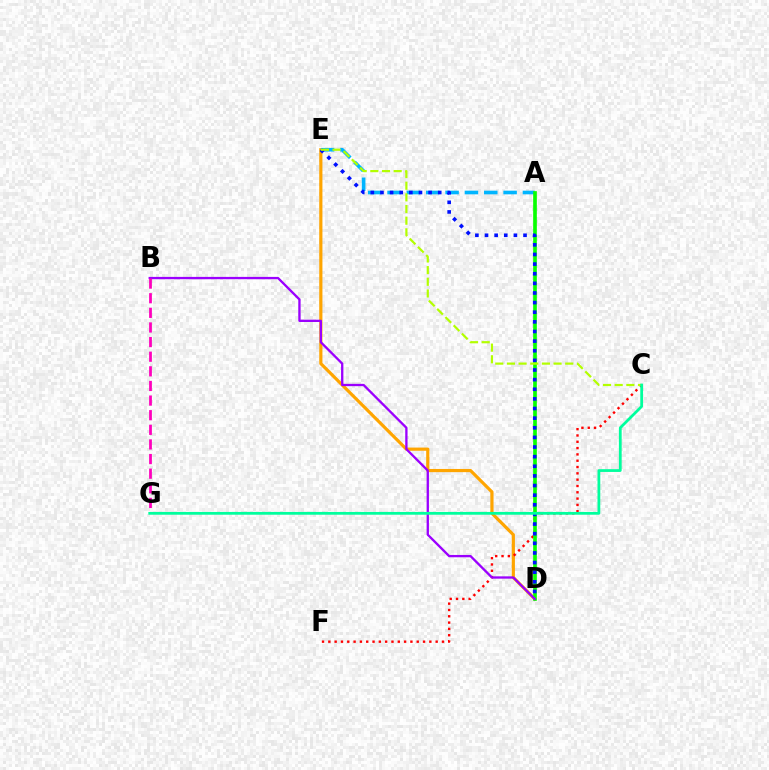{('D', 'E'): [{'color': '#ffa500', 'line_style': 'solid', 'thickness': 2.29}, {'color': '#0010ff', 'line_style': 'dotted', 'thickness': 2.62}], ('A', 'E'): [{'color': '#00b5ff', 'line_style': 'dashed', 'thickness': 2.63}], ('C', 'F'): [{'color': '#ff0000', 'line_style': 'dotted', 'thickness': 1.72}], ('A', 'D'): [{'color': '#08ff00', 'line_style': 'solid', 'thickness': 2.64}], ('B', 'D'): [{'color': '#9b00ff', 'line_style': 'solid', 'thickness': 1.67}], ('B', 'G'): [{'color': '#ff00bd', 'line_style': 'dashed', 'thickness': 1.99}], ('C', 'E'): [{'color': '#b3ff00', 'line_style': 'dashed', 'thickness': 1.58}], ('C', 'G'): [{'color': '#00ff9d', 'line_style': 'solid', 'thickness': 2.0}]}